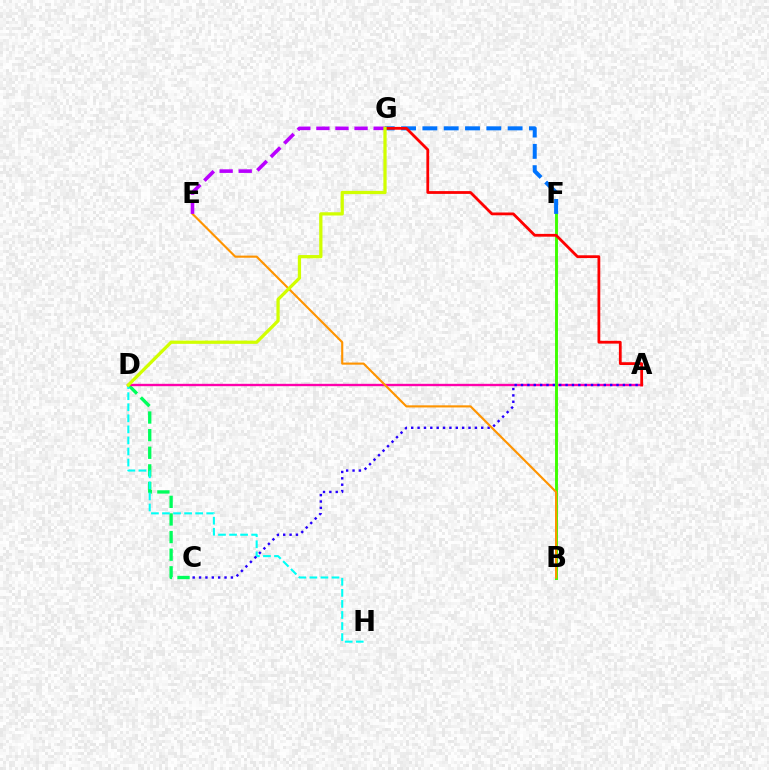{('C', 'D'): [{'color': '#00ff5c', 'line_style': 'dashed', 'thickness': 2.39}], ('D', 'H'): [{'color': '#00fff6', 'line_style': 'dashed', 'thickness': 1.5}], ('A', 'D'): [{'color': '#ff00ac', 'line_style': 'solid', 'thickness': 1.7}], ('A', 'C'): [{'color': '#2500ff', 'line_style': 'dotted', 'thickness': 1.73}], ('B', 'F'): [{'color': '#3dff00', 'line_style': 'solid', 'thickness': 2.1}], ('F', 'G'): [{'color': '#0074ff', 'line_style': 'dashed', 'thickness': 2.9}], ('A', 'G'): [{'color': '#ff0000', 'line_style': 'solid', 'thickness': 2.01}], ('B', 'E'): [{'color': '#ff9400', 'line_style': 'solid', 'thickness': 1.53}], ('E', 'G'): [{'color': '#b900ff', 'line_style': 'dashed', 'thickness': 2.59}], ('D', 'G'): [{'color': '#d1ff00', 'line_style': 'solid', 'thickness': 2.34}]}